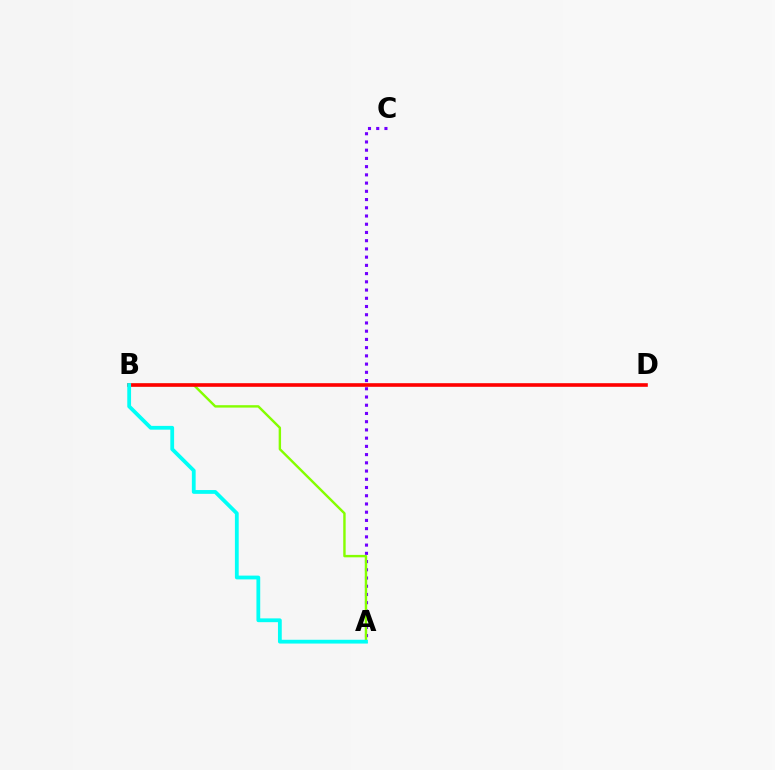{('A', 'C'): [{'color': '#7200ff', 'line_style': 'dotted', 'thickness': 2.24}], ('A', 'B'): [{'color': '#84ff00', 'line_style': 'solid', 'thickness': 1.74}, {'color': '#00fff6', 'line_style': 'solid', 'thickness': 2.73}], ('B', 'D'): [{'color': '#ff0000', 'line_style': 'solid', 'thickness': 2.61}]}